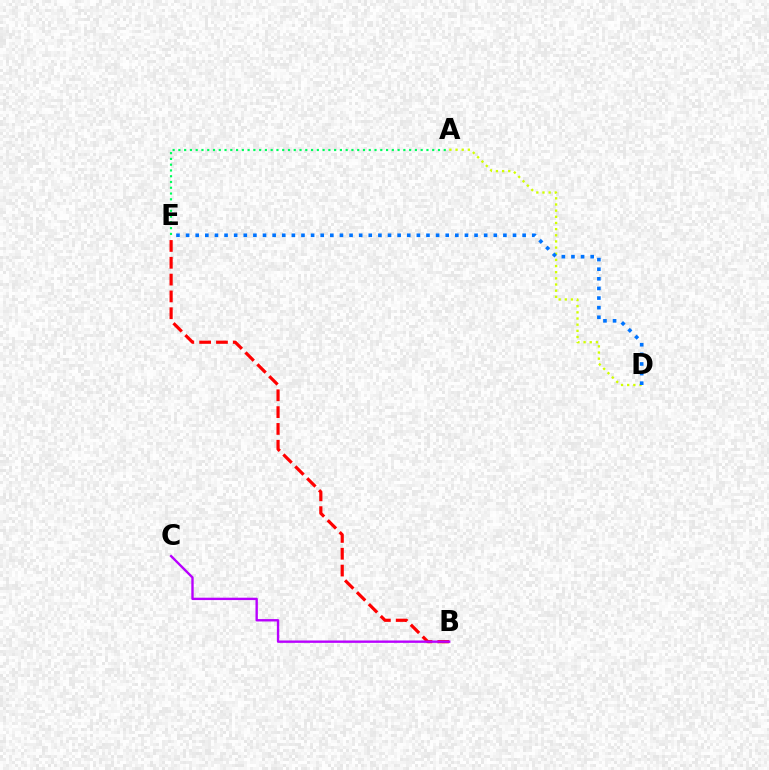{('B', 'E'): [{'color': '#ff0000', 'line_style': 'dashed', 'thickness': 2.29}], ('B', 'C'): [{'color': '#b900ff', 'line_style': 'solid', 'thickness': 1.71}], ('A', 'E'): [{'color': '#00ff5c', 'line_style': 'dotted', 'thickness': 1.57}], ('A', 'D'): [{'color': '#d1ff00', 'line_style': 'dotted', 'thickness': 1.67}], ('D', 'E'): [{'color': '#0074ff', 'line_style': 'dotted', 'thickness': 2.61}]}